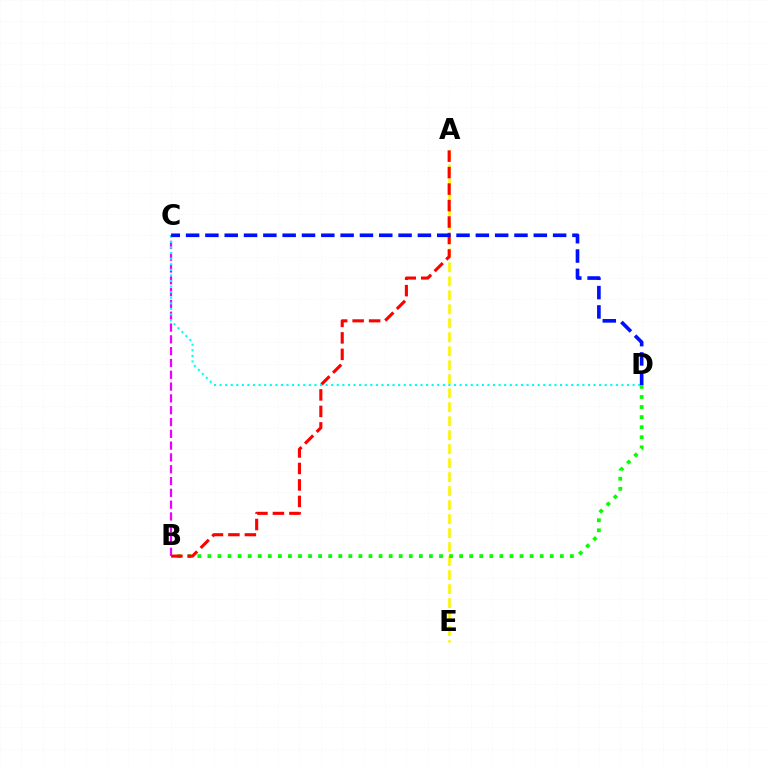{('B', 'C'): [{'color': '#ee00ff', 'line_style': 'dashed', 'thickness': 1.6}], ('A', 'E'): [{'color': '#fcf500', 'line_style': 'dashed', 'thickness': 1.9}], ('B', 'D'): [{'color': '#08ff00', 'line_style': 'dotted', 'thickness': 2.74}], ('A', 'B'): [{'color': '#ff0000', 'line_style': 'dashed', 'thickness': 2.24}], ('C', 'D'): [{'color': '#00fff6', 'line_style': 'dotted', 'thickness': 1.52}, {'color': '#0010ff', 'line_style': 'dashed', 'thickness': 2.62}]}